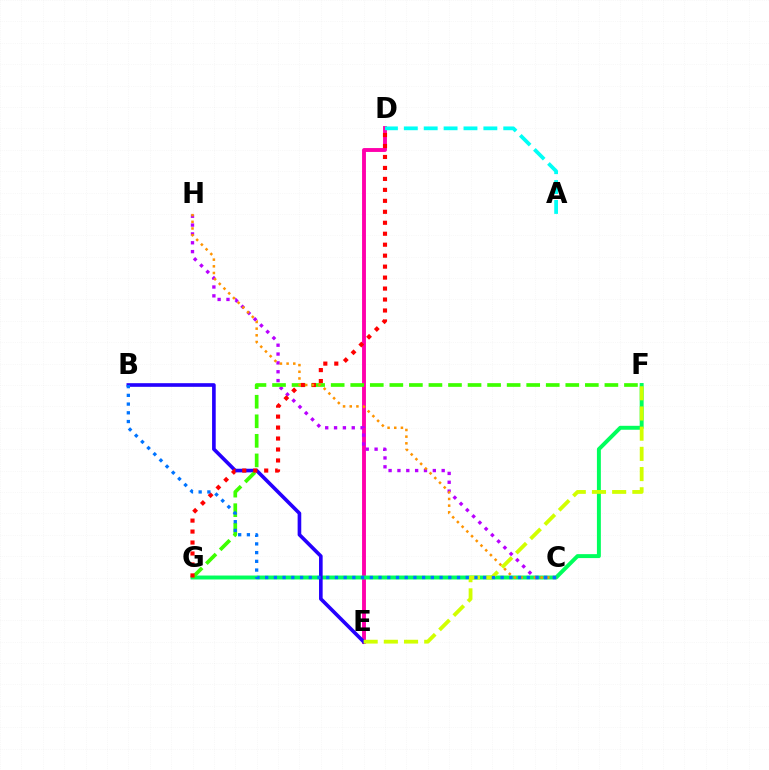{('D', 'E'): [{'color': '#ff00ac', 'line_style': 'solid', 'thickness': 2.79}], ('F', 'G'): [{'color': '#00ff5c', 'line_style': 'solid', 'thickness': 2.84}, {'color': '#3dff00', 'line_style': 'dashed', 'thickness': 2.66}], ('C', 'H'): [{'color': '#b900ff', 'line_style': 'dotted', 'thickness': 2.4}, {'color': '#ff9400', 'line_style': 'dotted', 'thickness': 1.81}], ('B', 'E'): [{'color': '#2500ff', 'line_style': 'solid', 'thickness': 2.62}], ('D', 'G'): [{'color': '#ff0000', 'line_style': 'dotted', 'thickness': 2.98}], ('E', 'F'): [{'color': '#d1ff00', 'line_style': 'dashed', 'thickness': 2.74}], ('A', 'D'): [{'color': '#00fff6', 'line_style': 'dashed', 'thickness': 2.7}], ('B', 'C'): [{'color': '#0074ff', 'line_style': 'dotted', 'thickness': 2.37}]}